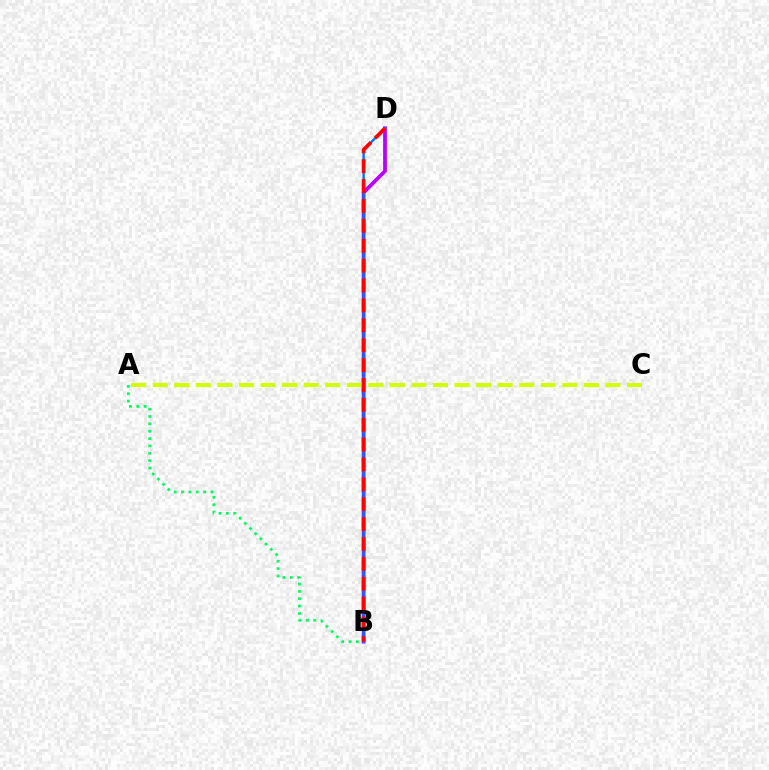{('B', 'D'): [{'color': '#b900ff', 'line_style': 'solid', 'thickness': 2.72}, {'color': '#0074ff', 'line_style': 'solid', 'thickness': 1.75}, {'color': '#ff0000', 'line_style': 'dashed', 'thickness': 2.7}], ('A', 'B'): [{'color': '#00ff5c', 'line_style': 'dotted', 'thickness': 2.0}], ('A', 'C'): [{'color': '#d1ff00', 'line_style': 'dashed', 'thickness': 2.93}]}